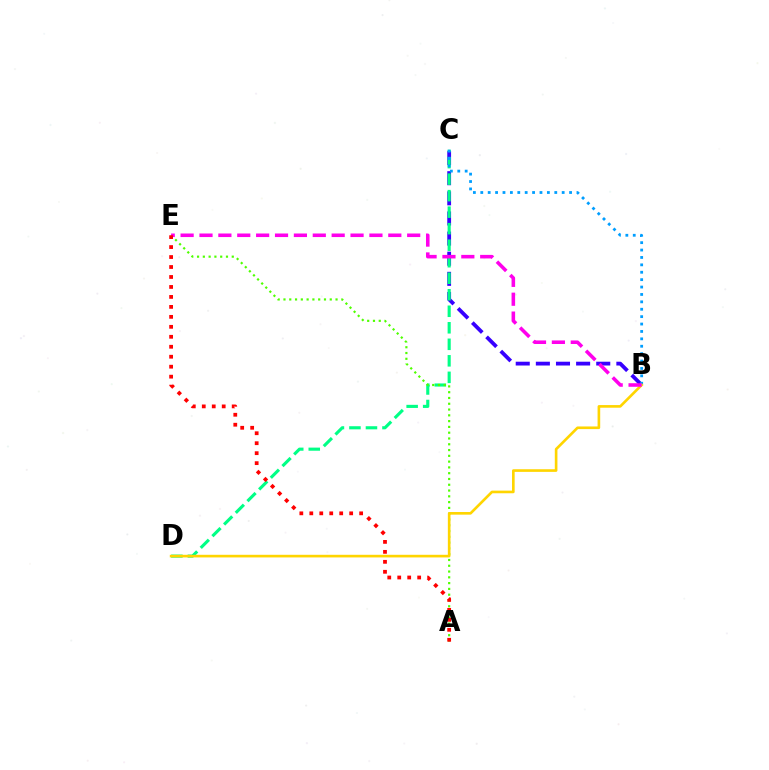{('B', 'C'): [{'color': '#3700ff', 'line_style': 'dashed', 'thickness': 2.73}, {'color': '#009eff', 'line_style': 'dotted', 'thickness': 2.01}], ('C', 'D'): [{'color': '#00ff86', 'line_style': 'dashed', 'thickness': 2.24}], ('A', 'E'): [{'color': '#4fff00', 'line_style': 'dotted', 'thickness': 1.57}, {'color': '#ff0000', 'line_style': 'dotted', 'thickness': 2.71}], ('B', 'D'): [{'color': '#ffd500', 'line_style': 'solid', 'thickness': 1.9}], ('B', 'E'): [{'color': '#ff00ed', 'line_style': 'dashed', 'thickness': 2.57}]}